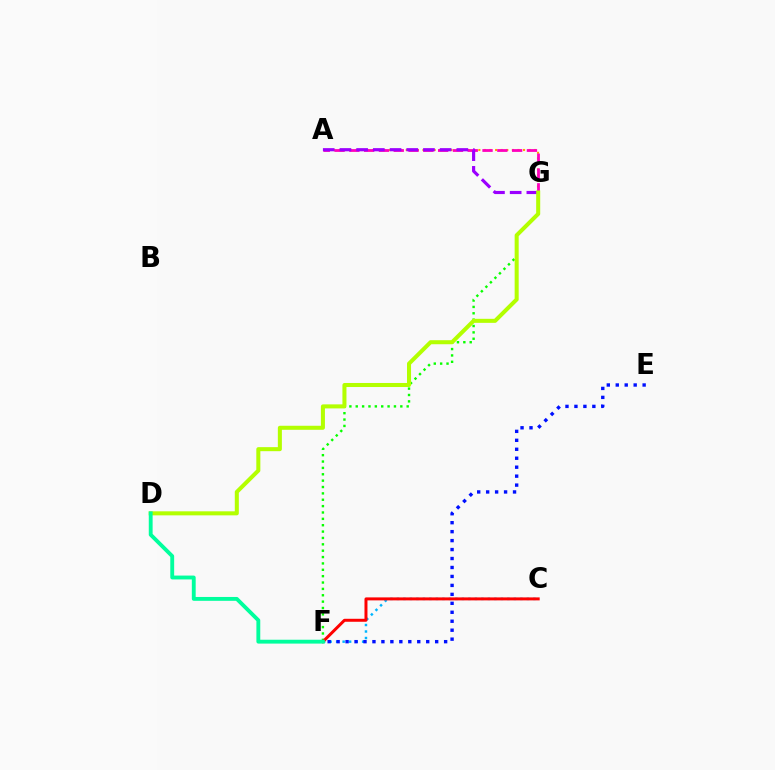{('C', 'F'): [{'color': '#00b5ff', 'line_style': 'dotted', 'thickness': 1.77}, {'color': '#ff0000', 'line_style': 'solid', 'thickness': 2.15}], ('A', 'G'): [{'color': '#ffa500', 'line_style': 'dotted', 'thickness': 1.52}, {'color': '#ff00bd', 'line_style': 'dashed', 'thickness': 2.01}, {'color': '#9b00ff', 'line_style': 'dashed', 'thickness': 2.27}], ('F', 'G'): [{'color': '#08ff00', 'line_style': 'dotted', 'thickness': 1.73}], ('E', 'F'): [{'color': '#0010ff', 'line_style': 'dotted', 'thickness': 2.43}], ('D', 'G'): [{'color': '#b3ff00', 'line_style': 'solid', 'thickness': 2.91}], ('D', 'F'): [{'color': '#00ff9d', 'line_style': 'solid', 'thickness': 2.78}]}